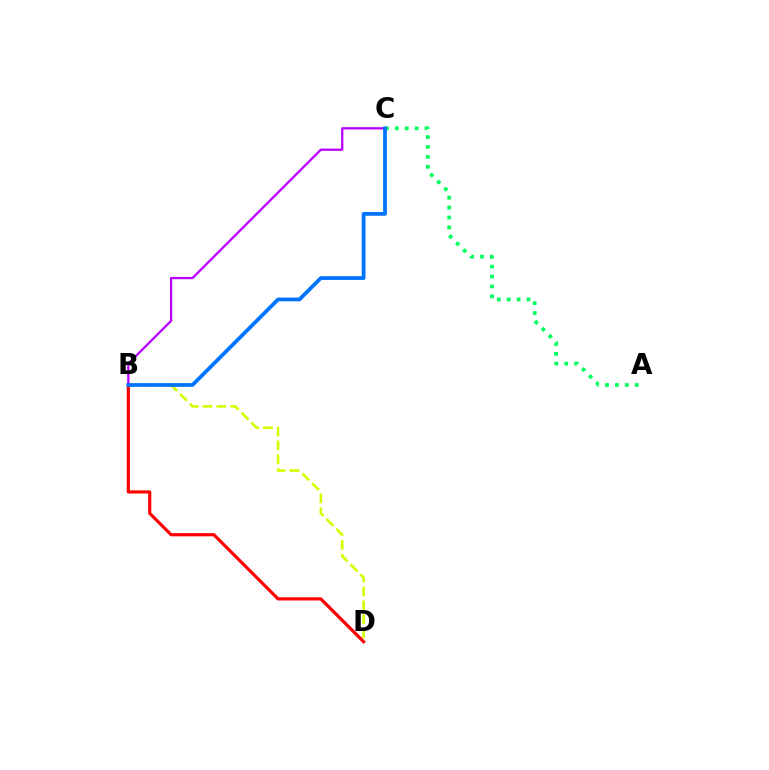{('B', 'D'): [{'color': '#ff0000', 'line_style': 'solid', 'thickness': 2.29}, {'color': '#d1ff00', 'line_style': 'dashed', 'thickness': 1.88}], ('A', 'C'): [{'color': '#00ff5c', 'line_style': 'dotted', 'thickness': 2.7}], ('B', 'C'): [{'color': '#b900ff', 'line_style': 'solid', 'thickness': 1.64}, {'color': '#0074ff', 'line_style': 'solid', 'thickness': 2.71}]}